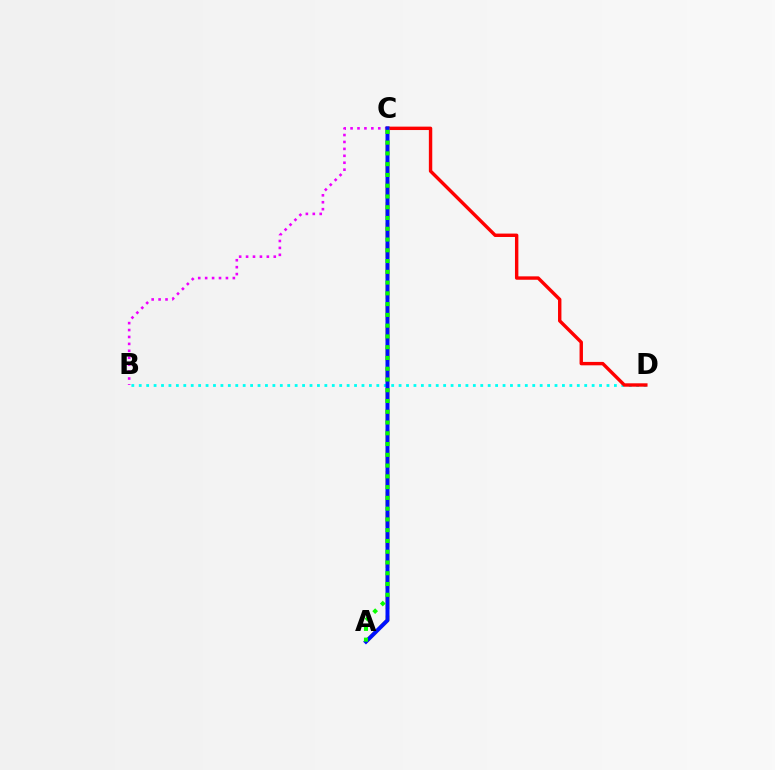{('B', 'D'): [{'color': '#00fff6', 'line_style': 'dotted', 'thickness': 2.02}], ('B', 'C'): [{'color': '#ee00ff', 'line_style': 'dotted', 'thickness': 1.88}], ('C', 'D'): [{'color': '#ff0000', 'line_style': 'solid', 'thickness': 2.45}], ('A', 'C'): [{'color': '#fcf500', 'line_style': 'dashed', 'thickness': 2.81}, {'color': '#0010ff', 'line_style': 'solid', 'thickness': 2.87}, {'color': '#08ff00', 'line_style': 'dotted', 'thickness': 2.92}]}